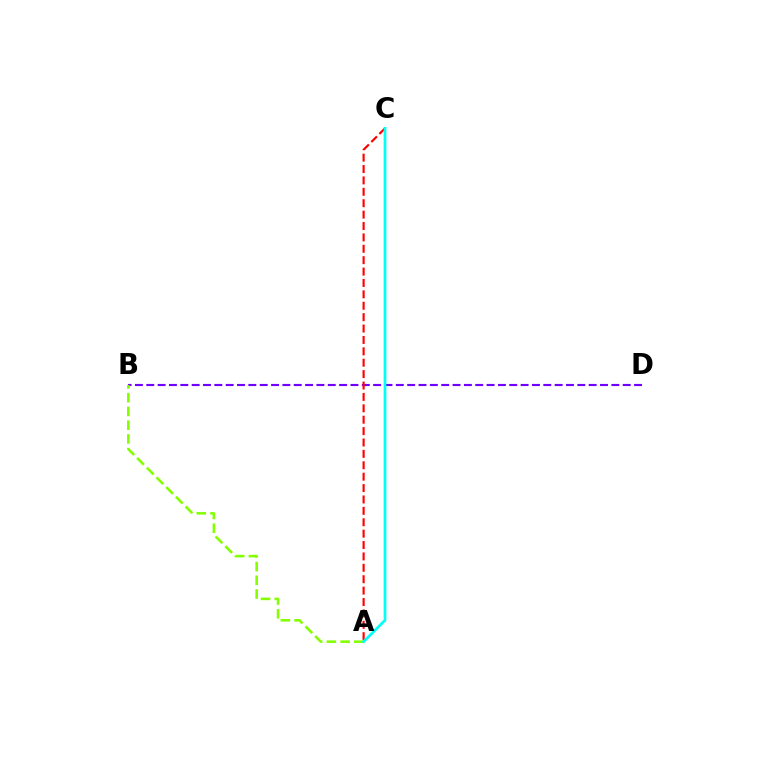{('B', 'D'): [{'color': '#7200ff', 'line_style': 'dashed', 'thickness': 1.54}], ('A', 'C'): [{'color': '#ff0000', 'line_style': 'dashed', 'thickness': 1.55}, {'color': '#00fff6', 'line_style': 'solid', 'thickness': 1.95}], ('A', 'B'): [{'color': '#84ff00', 'line_style': 'dashed', 'thickness': 1.86}]}